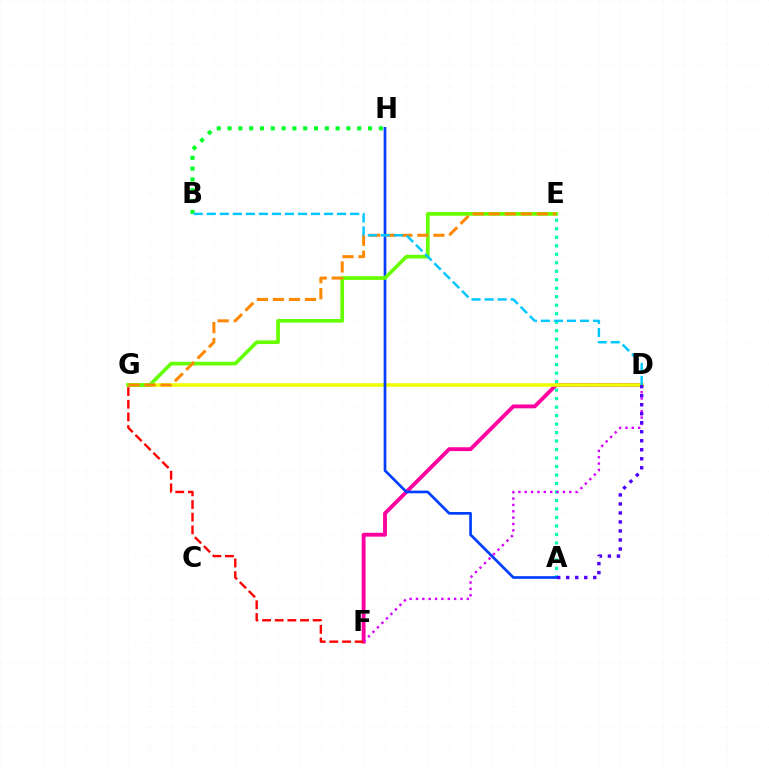{('D', 'F'): [{'color': '#ff00a0', 'line_style': 'solid', 'thickness': 2.78}, {'color': '#d600ff', 'line_style': 'dotted', 'thickness': 1.73}], ('A', 'E'): [{'color': '#00ffaf', 'line_style': 'dotted', 'thickness': 2.31}], ('D', 'G'): [{'color': '#eeff00', 'line_style': 'solid', 'thickness': 2.56}], ('A', 'H'): [{'color': '#003fff', 'line_style': 'solid', 'thickness': 1.93}], ('E', 'G'): [{'color': '#66ff00', 'line_style': 'solid', 'thickness': 2.63}, {'color': '#ff8800', 'line_style': 'dashed', 'thickness': 2.18}], ('B', 'H'): [{'color': '#00ff27', 'line_style': 'dotted', 'thickness': 2.94}], ('B', 'D'): [{'color': '#00c7ff', 'line_style': 'dashed', 'thickness': 1.77}], ('F', 'G'): [{'color': '#ff0000', 'line_style': 'dashed', 'thickness': 1.72}], ('A', 'D'): [{'color': '#4f00ff', 'line_style': 'dotted', 'thickness': 2.45}]}